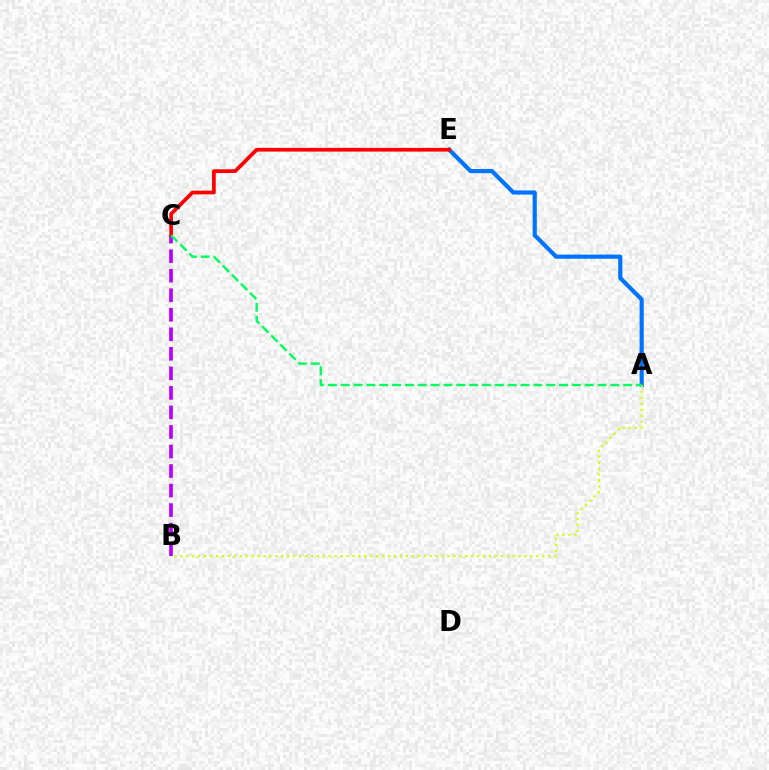{('B', 'C'): [{'color': '#b900ff', 'line_style': 'dashed', 'thickness': 2.65}], ('A', 'E'): [{'color': '#0074ff', 'line_style': 'solid', 'thickness': 2.99}], ('C', 'E'): [{'color': '#ff0000', 'line_style': 'solid', 'thickness': 2.67}], ('A', 'B'): [{'color': '#d1ff00', 'line_style': 'dotted', 'thickness': 1.61}], ('A', 'C'): [{'color': '#00ff5c', 'line_style': 'dashed', 'thickness': 1.74}]}